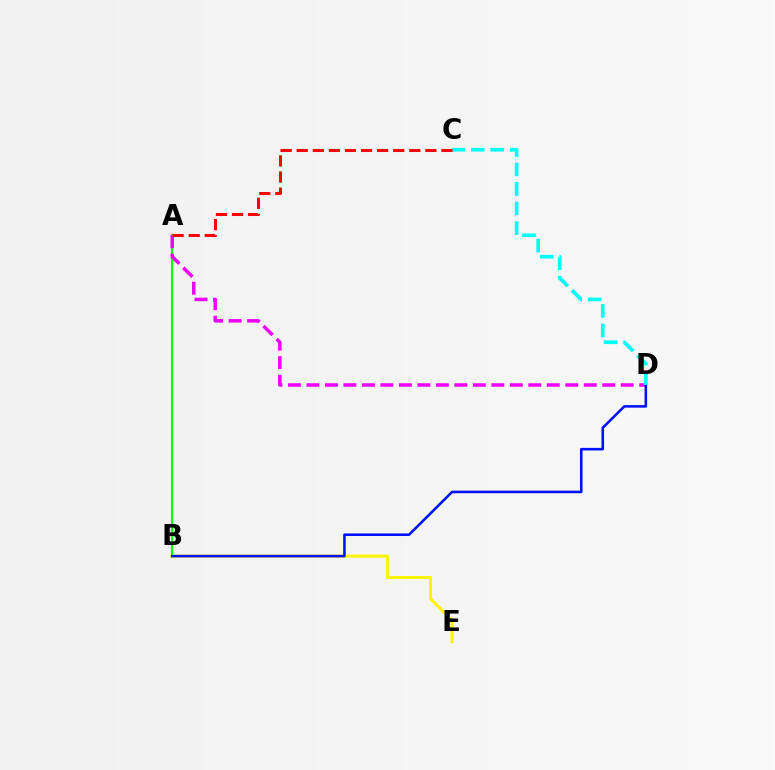{('B', 'E'): [{'color': '#fcf500', 'line_style': 'solid', 'thickness': 2.19}], ('A', 'B'): [{'color': '#08ff00', 'line_style': 'solid', 'thickness': 1.57}], ('A', 'D'): [{'color': '#ee00ff', 'line_style': 'dashed', 'thickness': 2.51}], ('B', 'D'): [{'color': '#0010ff', 'line_style': 'solid', 'thickness': 1.85}], ('C', 'D'): [{'color': '#00fff6', 'line_style': 'dashed', 'thickness': 2.66}], ('A', 'C'): [{'color': '#ff0000', 'line_style': 'dashed', 'thickness': 2.19}]}